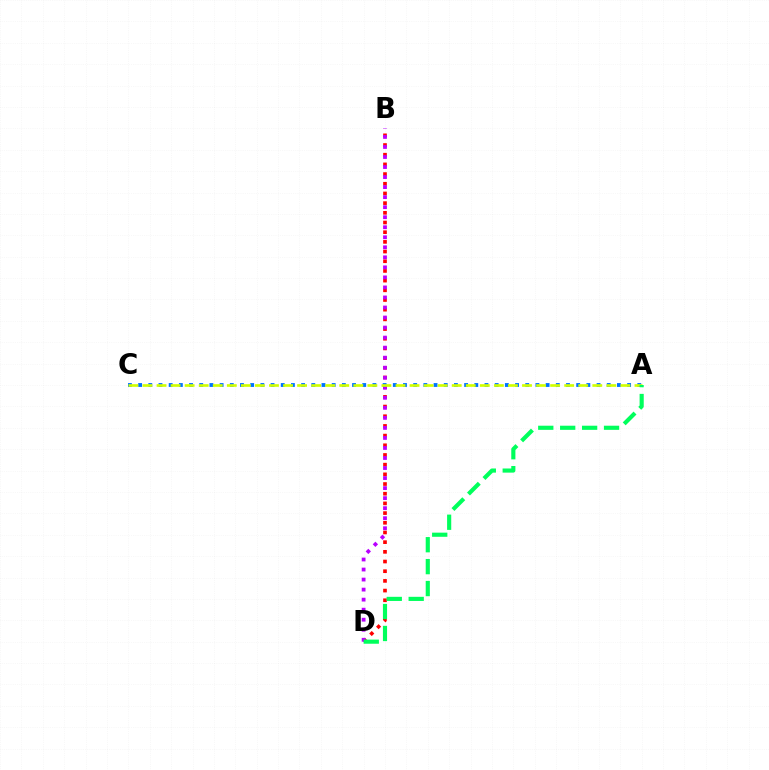{('B', 'D'): [{'color': '#ff0000', 'line_style': 'dotted', 'thickness': 2.63}, {'color': '#b900ff', 'line_style': 'dotted', 'thickness': 2.73}], ('A', 'C'): [{'color': '#0074ff', 'line_style': 'dotted', 'thickness': 2.77}, {'color': '#d1ff00', 'line_style': 'dashed', 'thickness': 1.91}], ('A', 'D'): [{'color': '#00ff5c', 'line_style': 'dashed', 'thickness': 2.98}]}